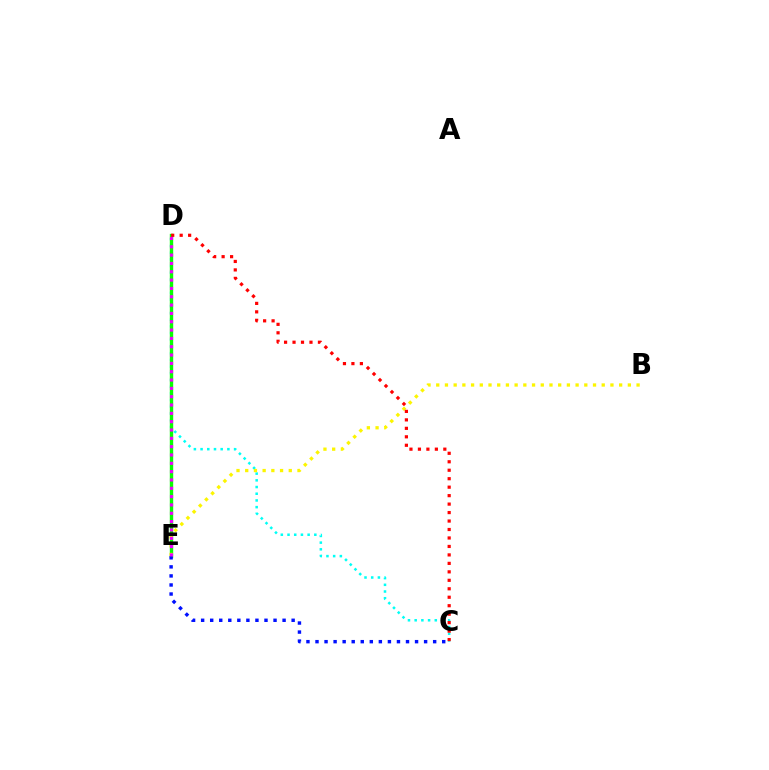{('C', 'D'): [{'color': '#00fff6', 'line_style': 'dotted', 'thickness': 1.82}, {'color': '#ff0000', 'line_style': 'dotted', 'thickness': 2.3}], ('D', 'E'): [{'color': '#08ff00', 'line_style': 'solid', 'thickness': 2.43}, {'color': '#ee00ff', 'line_style': 'dotted', 'thickness': 2.26}], ('B', 'E'): [{'color': '#fcf500', 'line_style': 'dotted', 'thickness': 2.37}], ('C', 'E'): [{'color': '#0010ff', 'line_style': 'dotted', 'thickness': 2.46}]}